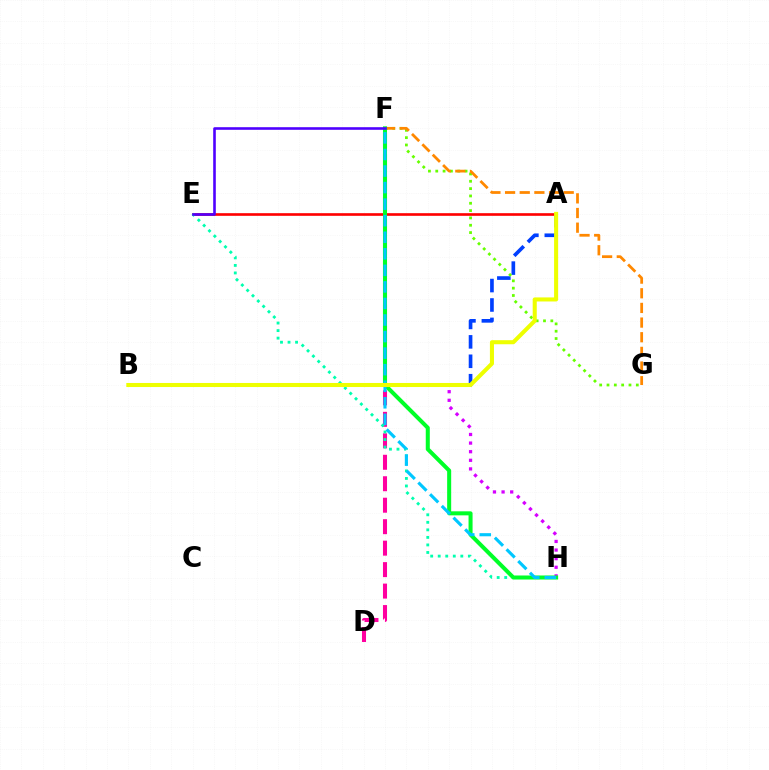{('A', 'B'): [{'color': '#003fff', 'line_style': 'dashed', 'thickness': 2.64}, {'color': '#eeff00', 'line_style': 'solid', 'thickness': 2.92}], ('B', 'H'): [{'color': '#d600ff', 'line_style': 'dotted', 'thickness': 2.34}], ('F', 'G'): [{'color': '#66ff00', 'line_style': 'dotted', 'thickness': 1.99}, {'color': '#ff8800', 'line_style': 'dashed', 'thickness': 1.99}], ('A', 'E'): [{'color': '#ff0000', 'line_style': 'solid', 'thickness': 1.9}], ('D', 'F'): [{'color': '#ff00a0', 'line_style': 'dashed', 'thickness': 2.92}], ('E', 'H'): [{'color': '#00ffaf', 'line_style': 'dotted', 'thickness': 2.05}], ('F', 'H'): [{'color': '#00ff27', 'line_style': 'solid', 'thickness': 2.9}, {'color': '#00c7ff', 'line_style': 'dashed', 'thickness': 2.25}], ('E', 'F'): [{'color': '#4f00ff', 'line_style': 'solid', 'thickness': 1.87}]}